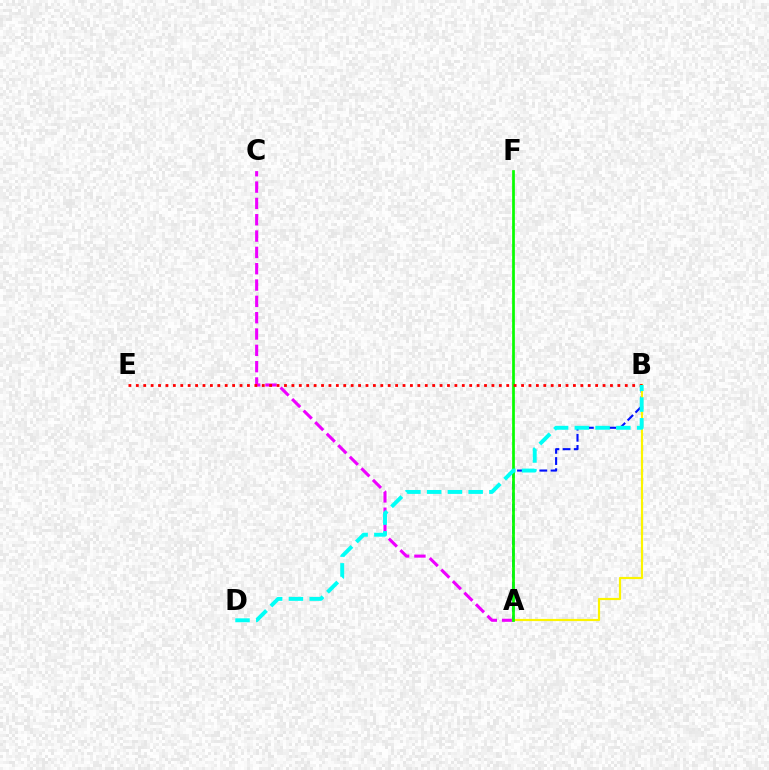{('A', 'C'): [{'color': '#ee00ff', 'line_style': 'dashed', 'thickness': 2.22}], ('A', 'B'): [{'color': '#0010ff', 'line_style': 'dashed', 'thickness': 1.52}, {'color': '#fcf500', 'line_style': 'solid', 'thickness': 1.58}], ('A', 'F'): [{'color': '#08ff00', 'line_style': 'solid', 'thickness': 1.97}], ('B', 'E'): [{'color': '#ff0000', 'line_style': 'dotted', 'thickness': 2.01}], ('B', 'D'): [{'color': '#00fff6', 'line_style': 'dashed', 'thickness': 2.82}]}